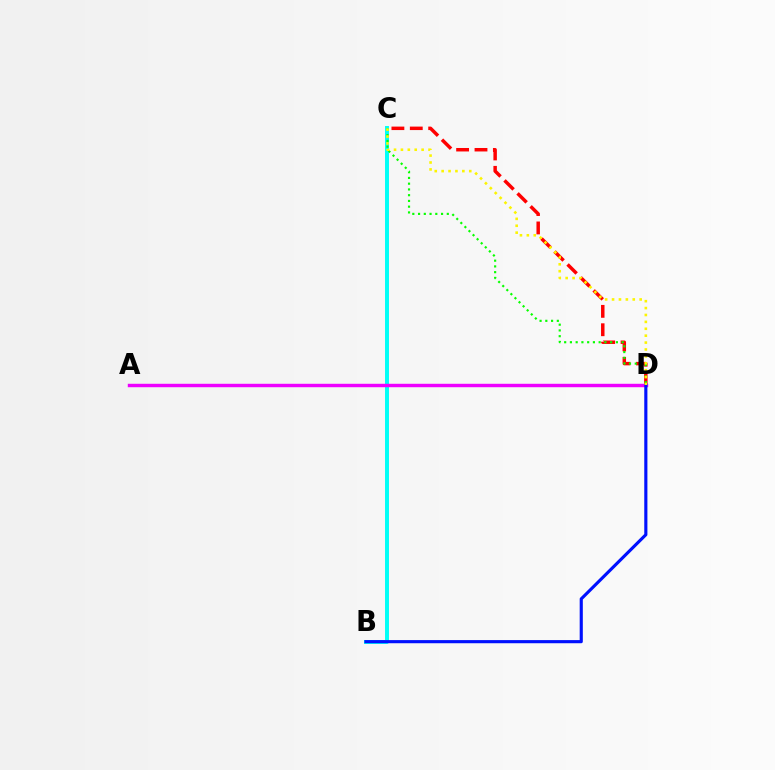{('B', 'C'): [{'color': '#00fff6', 'line_style': 'solid', 'thickness': 2.85}], ('C', 'D'): [{'color': '#ff0000', 'line_style': 'dashed', 'thickness': 2.5}, {'color': '#08ff00', 'line_style': 'dotted', 'thickness': 1.56}, {'color': '#fcf500', 'line_style': 'dotted', 'thickness': 1.88}], ('A', 'D'): [{'color': '#ee00ff', 'line_style': 'solid', 'thickness': 2.47}], ('B', 'D'): [{'color': '#0010ff', 'line_style': 'solid', 'thickness': 2.26}]}